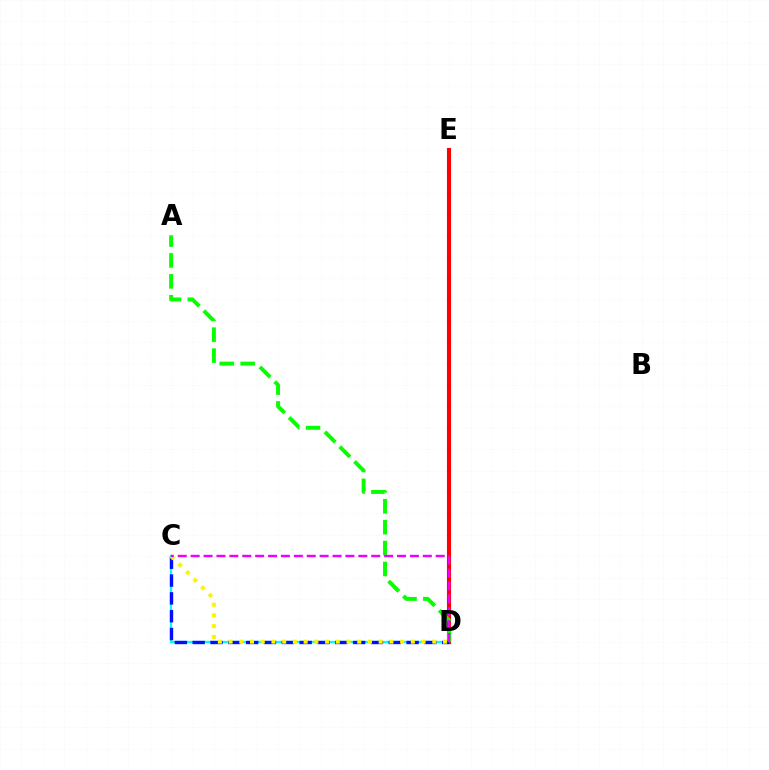{('D', 'E'): [{'color': '#ff0000', 'line_style': 'solid', 'thickness': 2.96}], ('A', 'D'): [{'color': '#08ff00', 'line_style': 'dashed', 'thickness': 2.84}], ('C', 'D'): [{'color': '#00fff6', 'line_style': 'solid', 'thickness': 1.66}, {'color': '#0010ff', 'line_style': 'dashed', 'thickness': 2.42}, {'color': '#fcf500', 'line_style': 'dotted', 'thickness': 2.91}, {'color': '#ee00ff', 'line_style': 'dashed', 'thickness': 1.75}]}